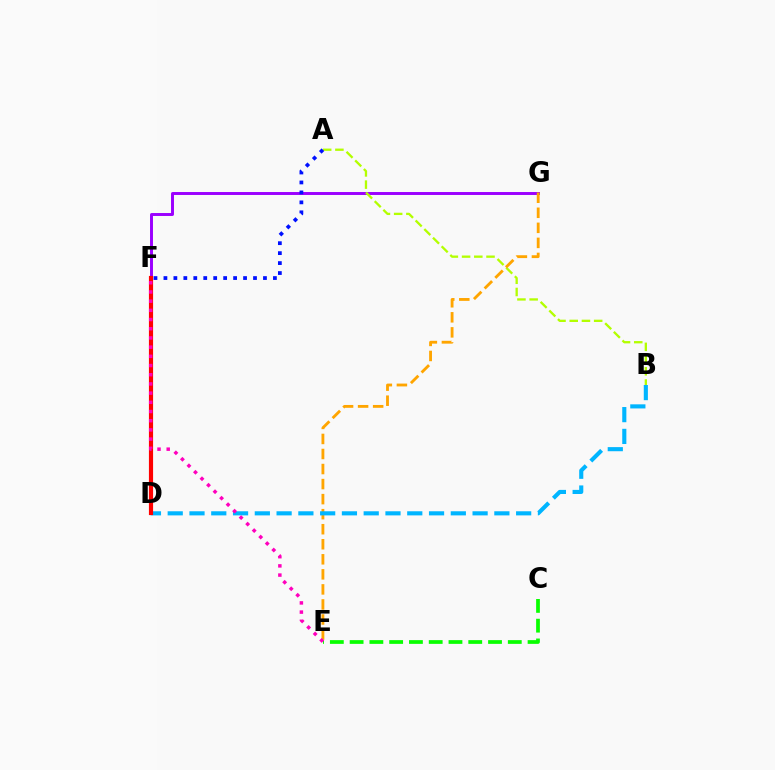{('F', 'G'): [{'color': '#9b00ff', 'line_style': 'solid', 'thickness': 2.12}], ('A', 'B'): [{'color': '#b3ff00', 'line_style': 'dashed', 'thickness': 1.66}], ('E', 'G'): [{'color': '#ffa500', 'line_style': 'dashed', 'thickness': 2.04}], ('D', 'F'): [{'color': '#00ff9d', 'line_style': 'solid', 'thickness': 2.0}, {'color': '#ff0000', 'line_style': 'solid', 'thickness': 3.0}], ('B', 'D'): [{'color': '#00b5ff', 'line_style': 'dashed', 'thickness': 2.96}], ('A', 'F'): [{'color': '#0010ff', 'line_style': 'dotted', 'thickness': 2.7}], ('C', 'E'): [{'color': '#08ff00', 'line_style': 'dashed', 'thickness': 2.69}], ('E', 'F'): [{'color': '#ff00bd', 'line_style': 'dotted', 'thickness': 2.5}]}